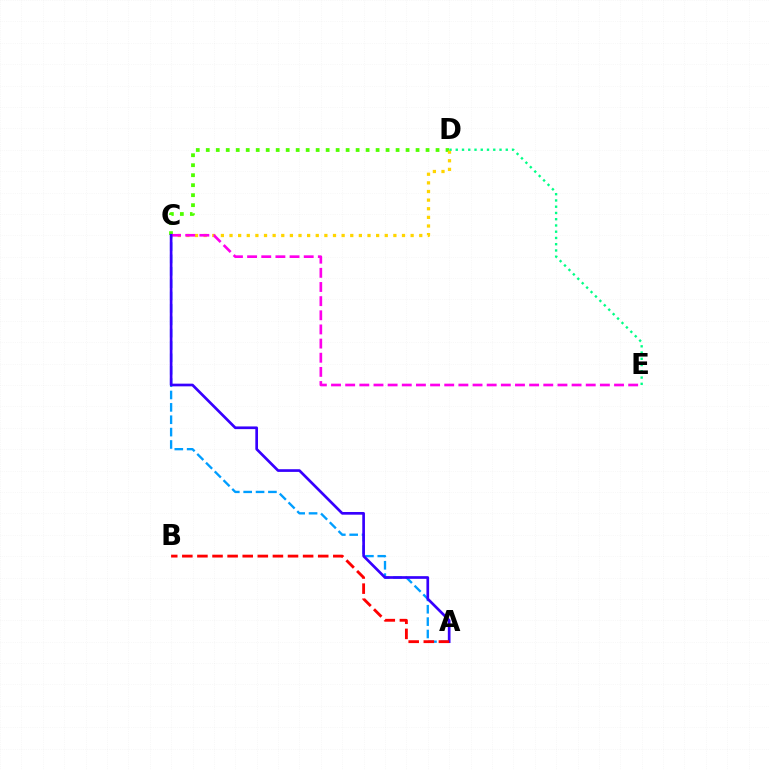{('C', 'D'): [{'color': '#4fff00', 'line_style': 'dotted', 'thickness': 2.71}, {'color': '#ffd500', 'line_style': 'dotted', 'thickness': 2.34}], ('A', 'C'): [{'color': '#009eff', 'line_style': 'dashed', 'thickness': 1.68}, {'color': '#3700ff', 'line_style': 'solid', 'thickness': 1.93}], ('D', 'E'): [{'color': '#00ff86', 'line_style': 'dotted', 'thickness': 1.7}], ('C', 'E'): [{'color': '#ff00ed', 'line_style': 'dashed', 'thickness': 1.92}], ('A', 'B'): [{'color': '#ff0000', 'line_style': 'dashed', 'thickness': 2.05}]}